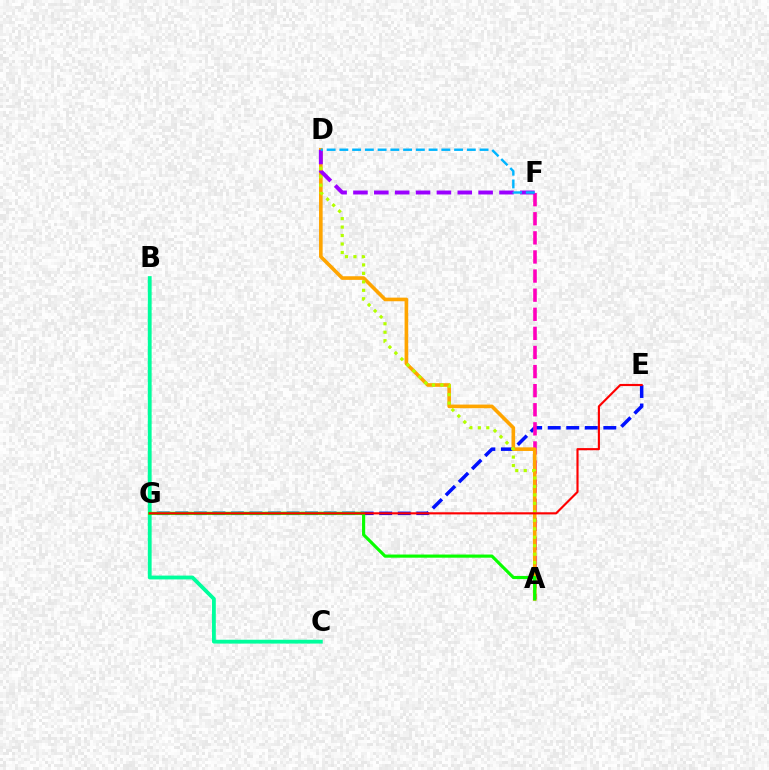{('E', 'G'): [{'color': '#0010ff', 'line_style': 'dashed', 'thickness': 2.52}, {'color': '#ff0000', 'line_style': 'solid', 'thickness': 1.54}], ('A', 'F'): [{'color': '#ff00bd', 'line_style': 'dashed', 'thickness': 2.59}], ('A', 'D'): [{'color': '#ffa500', 'line_style': 'solid', 'thickness': 2.61}, {'color': '#b3ff00', 'line_style': 'dotted', 'thickness': 2.3}], ('B', 'C'): [{'color': '#00ff9d', 'line_style': 'solid', 'thickness': 2.75}], ('A', 'G'): [{'color': '#08ff00', 'line_style': 'solid', 'thickness': 2.27}], ('D', 'F'): [{'color': '#9b00ff', 'line_style': 'dashed', 'thickness': 2.83}, {'color': '#00b5ff', 'line_style': 'dashed', 'thickness': 1.73}]}